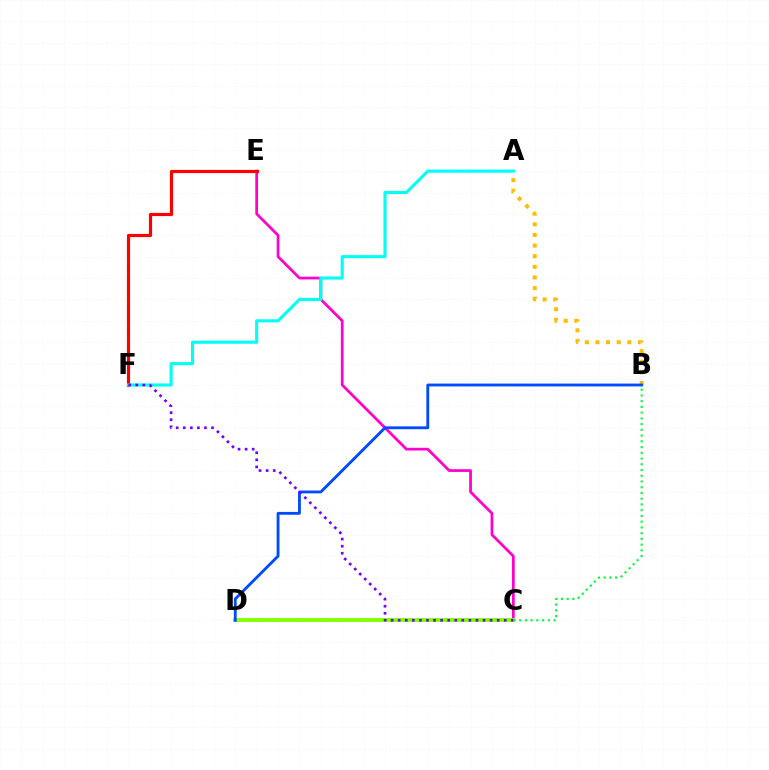{('C', 'E'): [{'color': '#ff00cf', 'line_style': 'solid', 'thickness': 1.97}], ('C', 'D'): [{'color': '#84ff00', 'line_style': 'solid', 'thickness': 2.81}], ('A', 'B'): [{'color': '#ffbd00', 'line_style': 'dotted', 'thickness': 2.89}], ('B', 'D'): [{'color': '#004bff', 'line_style': 'solid', 'thickness': 2.05}], ('E', 'F'): [{'color': '#ff0000', 'line_style': 'solid', 'thickness': 2.28}], ('A', 'F'): [{'color': '#00fff6', 'line_style': 'solid', 'thickness': 2.24}], ('B', 'C'): [{'color': '#00ff39', 'line_style': 'dotted', 'thickness': 1.56}], ('C', 'F'): [{'color': '#7200ff', 'line_style': 'dotted', 'thickness': 1.92}]}